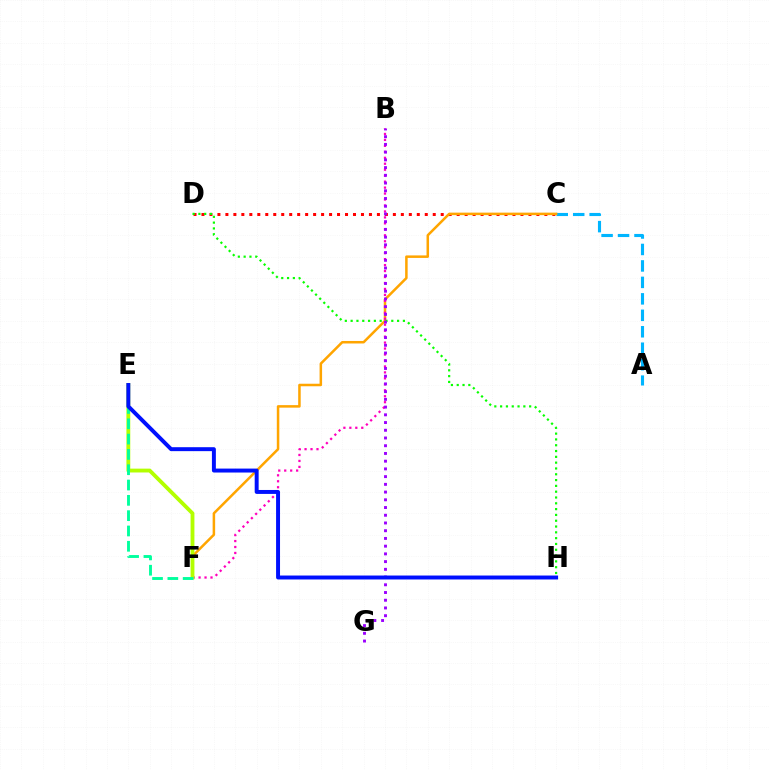{('A', 'C'): [{'color': '#00b5ff', 'line_style': 'dashed', 'thickness': 2.24}], ('C', 'D'): [{'color': '#ff0000', 'line_style': 'dotted', 'thickness': 2.17}], ('C', 'F'): [{'color': '#ffa500', 'line_style': 'solid', 'thickness': 1.81}], ('B', 'F'): [{'color': '#ff00bd', 'line_style': 'dotted', 'thickness': 1.62}], ('D', 'H'): [{'color': '#08ff00', 'line_style': 'dotted', 'thickness': 1.58}], ('B', 'G'): [{'color': '#9b00ff', 'line_style': 'dotted', 'thickness': 2.1}], ('E', 'F'): [{'color': '#b3ff00', 'line_style': 'solid', 'thickness': 2.76}, {'color': '#00ff9d', 'line_style': 'dashed', 'thickness': 2.08}], ('E', 'H'): [{'color': '#0010ff', 'line_style': 'solid', 'thickness': 2.84}]}